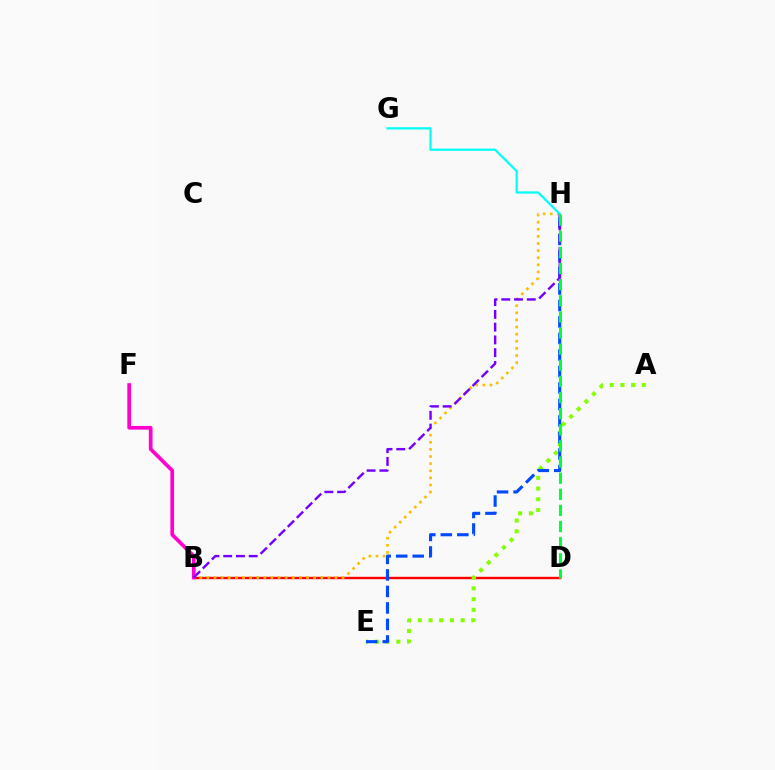{('B', 'D'): [{'color': '#ff0000', 'line_style': 'solid', 'thickness': 1.73}], ('A', 'E'): [{'color': '#84ff00', 'line_style': 'dotted', 'thickness': 2.91}], ('B', 'H'): [{'color': '#ffbd00', 'line_style': 'dotted', 'thickness': 1.93}, {'color': '#7200ff', 'line_style': 'dashed', 'thickness': 1.73}], ('B', 'F'): [{'color': '#ff00cf', 'line_style': 'solid', 'thickness': 2.66}], ('E', 'H'): [{'color': '#004bff', 'line_style': 'dashed', 'thickness': 2.24}], ('G', 'H'): [{'color': '#00fff6', 'line_style': 'solid', 'thickness': 1.61}], ('D', 'H'): [{'color': '#00ff39', 'line_style': 'dashed', 'thickness': 2.19}]}